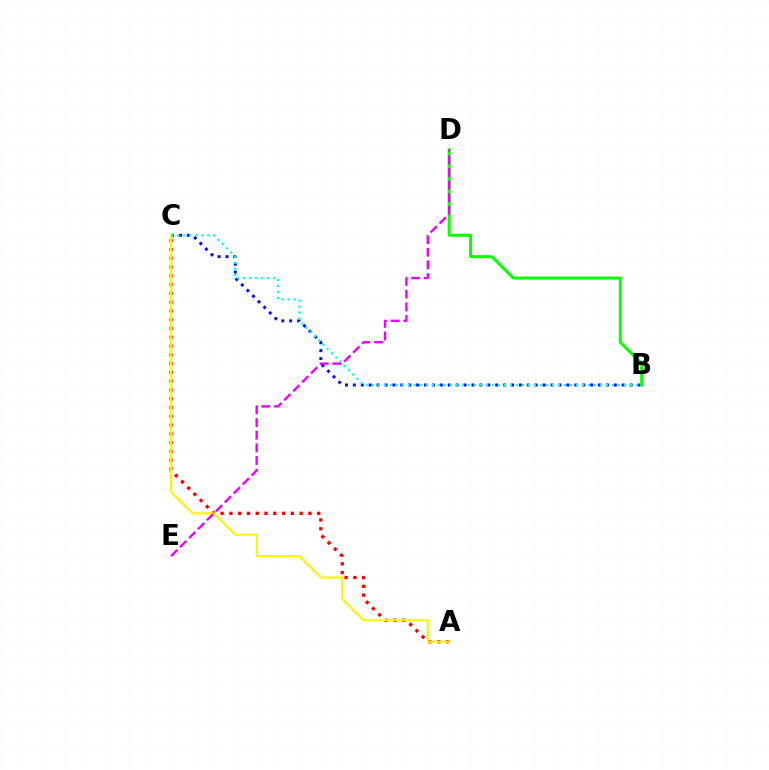{('A', 'C'): [{'color': '#ff0000', 'line_style': 'dotted', 'thickness': 2.39}, {'color': '#fcf500', 'line_style': 'solid', 'thickness': 1.54}], ('B', 'C'): [{'color': '#0010ff', 'line_style': 'dotted', 'thickness': 2.15}, {'color': '#00fff6', 'line_style': 'dotted', 'thickness': 1.63}], ('B', 'D'): [{'color': '#08ff00', 'line_style': 'solid', 'thickness': 2.16}], ('D', 'E'): [{'color': '#ee00ff', 'line_style': 'dashed', 'thickness': 1.72}]}